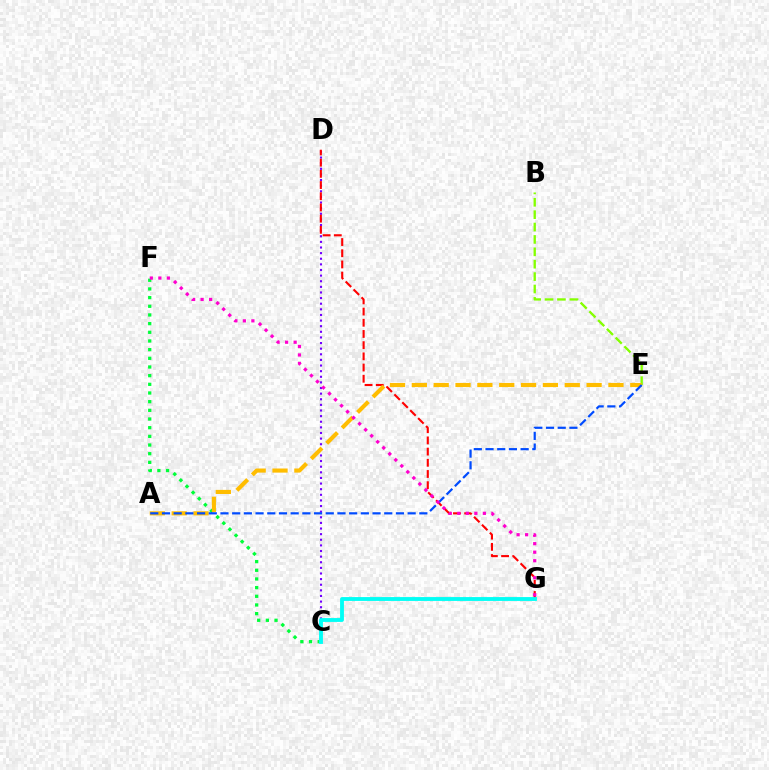{('C', 'F'): [{'color': '#00ff39', 'line_style': 'dotted', 'thickness': 2.36}], ('B', 'E'): [{'color': '#84ff00', 'line_style': 'dashed', 'thickness': 1.68}], ('C', 'D'): [{'color': '#7200ff', 'line_style': 'dotted', 'thickness': 1.53}], ('D', 'G'): [{'color': '#ff0000', 'line_style': 'dashed', 'thickness': 1.52}], ('C', 'G'): [{'color': '#00fff6', 'line_style': 'solid', 'thickness': 2.77}], ('A', 'E'): [{'color': '#ffbd00', 'line_style': 'dashed', 'thickness': 2.97}, {'color': '#004bff', 'line_style': 'dashed', 'thickness': 1.59}], ('F', 'G'): [{'color': '#ff00cf', 'line_style': 'dotted', 'thickness': 2.31}]}